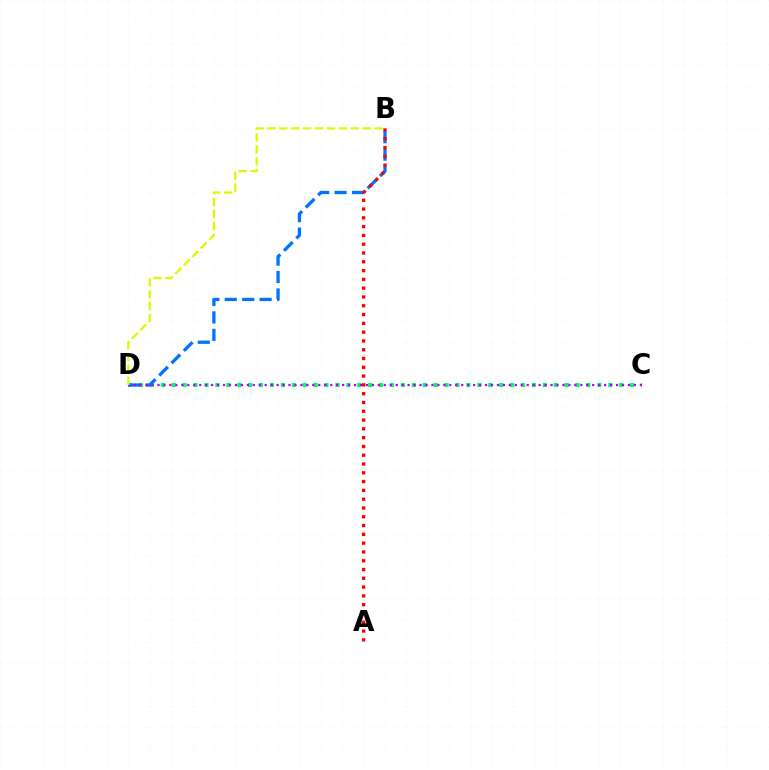{('C', 'D'): [{'color': '#00ff5c', 'line_style': 'dotted', 'thickness': 2.97}, {'color': '#b900ff', 'line_style': 'dotted', 'thickness': 1.62}], ('B', 'D'): [{'color': '#0074ff', 'line_style': 'dashed', 'thickness': 2.37}, {'color': '#d1ff00', 'line_style': 'dashed', 'thickness': 1.62}], ('A', 'B'): [{'color': '#ff0000', 'line_style': 'dotted', 'thickness': 2.39}]}